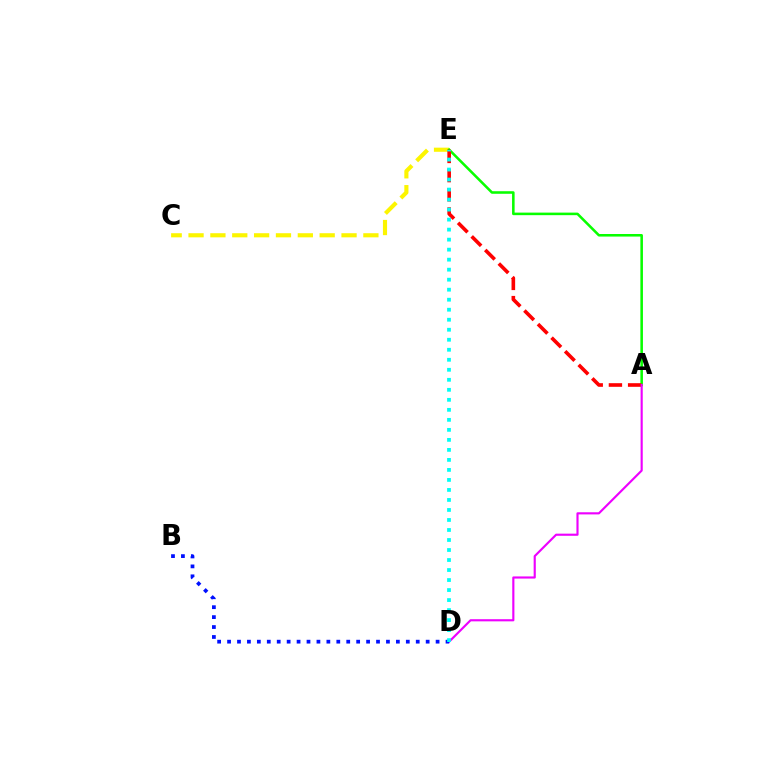{('C', 'E'): [{'color': '#fcf500', 'line_style': 'dashed', 'thickness': 2.97}], ('A', 'E'): [{'color': '#08ff00', 'line_style': 'solid', 'thickness': 1.84}, {'color': '#ff0000', 'line_style': 'dashed', 'thickness': 2.61}], ('A', 'D'): [{'color': '#ee00ff', 'line_style': 'solid', 'thickness': 1.54}], ('B', 'D'): [{'color': '#0010ff', 'line_style': 'dotted', 'thickness': 2.7}], ('D', 'E'): [{'color': '#00fff6', 'line_style': 'dotted', 'thickness': 2.72}]}